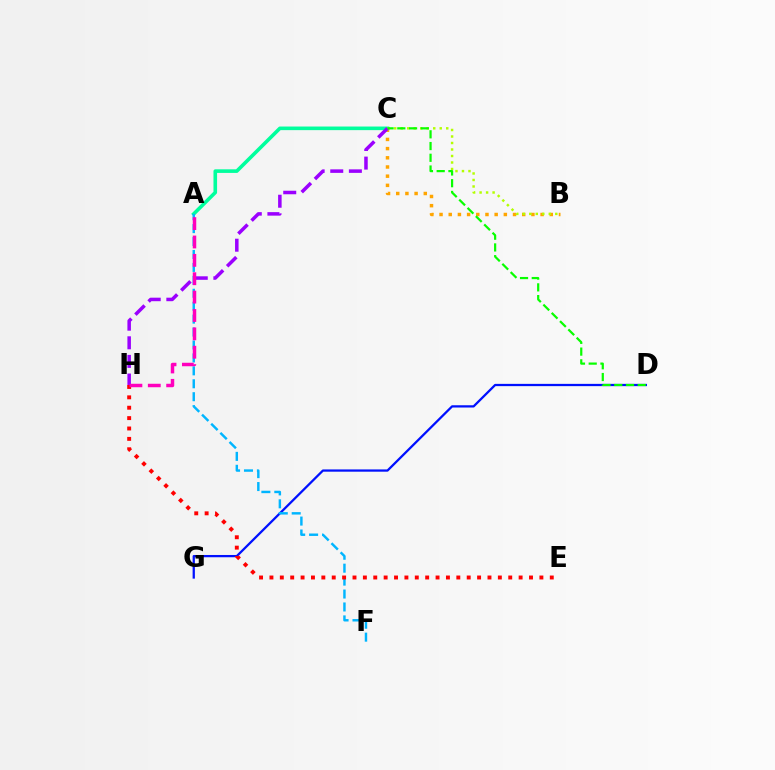{('D', 'G'): [{'color': '#0010ff', 'line_style': 'solid', 'thickness': 1.63}], ('B', 'C'): [{'color': '#ffa500', 'line_style': 'dotted', 'thickness': 2.5}, {'color': '#b3ff00', 'line_style': 'dotted', 'thickness': 1.77}], ('A', 'C'): [{'color': '#00ff9d', 'line_style': 'solid', 'thickness': 2.59}], ('A', 'F'): [{'color': '#00b5ff', 'line_style': 'dashed', 'thickness': 1.76}], ('C', 'H'): [{'color': '#9b00ff', 'line_style': 'dashed', 'thickness': 2.53}], ('E', 'H'): [{'color': '#ff0000', 'line_style': 'dotted', 'thickness': 2.82}], ('A', 'H'): [{'color': '#ff00bd', 'line_style': 'dashed', 'thickness': 2.5}], ('C', 'D'): [{'color': '#08ff00', 'line_style': 'dashed', 'thickness': 1.59}]}